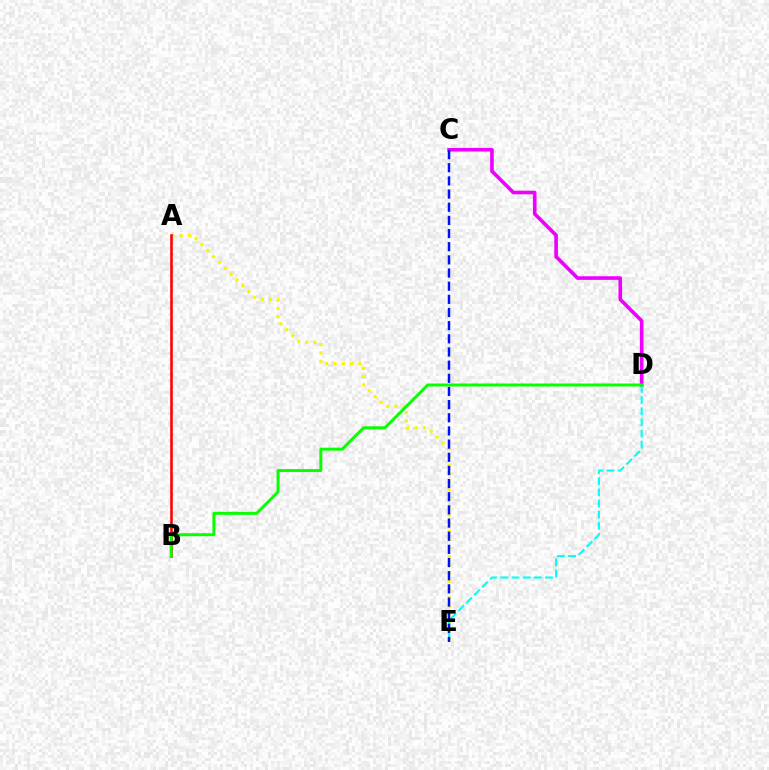{('A', 'E'): [{'color': '#fcf500', 'line_style': 'dotted', 'thickness': 2.25}], ('C', 'D'): [{'color': '#ee00ff', 'line_style': 'solid', 'thickness': 2.61}], ('A', 'B'): [{'color': '#ff0000', 'line_style': 'solid', 'thickness': 1.86}], ('D', 'E'): [{'color': '#00fff6', 'line_style': 'dashed', 'thickness': 1.51}], ('C', 'E'): [{'color': '#0010ff', 'line_style': 'dashed', 'thickness': 1.79}], ('B', 'D'): [{'color': '#08ff00', 'line_style': 'solid', 'thickness': 2.14}]}